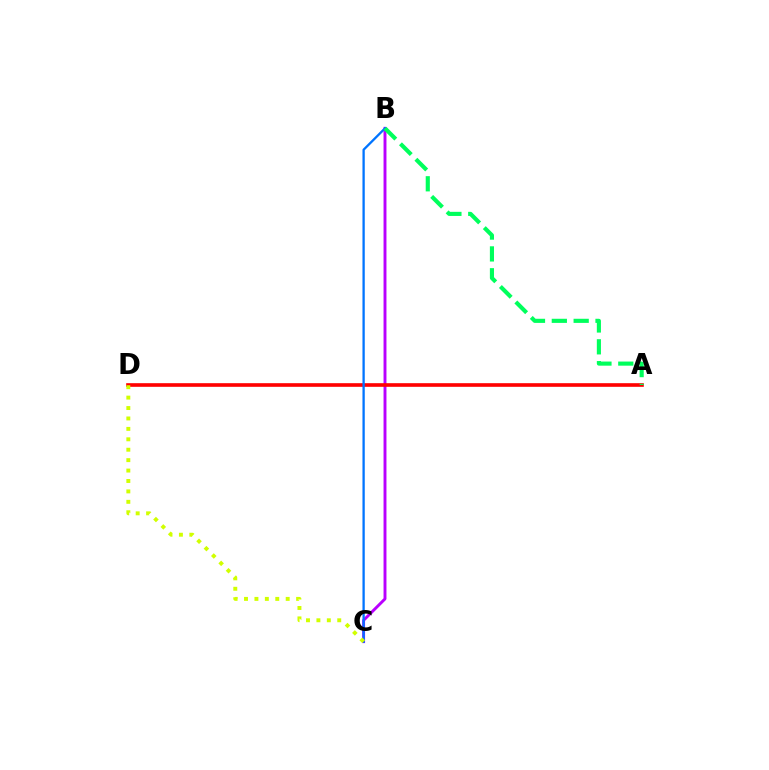{('B', 'C'): [{'color': '#b900ff', 'line_style': 'solid', 'thickness': 2.1}, {'color': '#0074ff', 'line_style': 'solid', 'thickness': 1.66}], ('A', 'D'): [{'color': '#ff0000', 'line_style': 'solid', 'thickness': 2.62}], ('C', 'D'): [{'color': '#d1ff00', 'line_style': 'dotted', 'thickness': 2.83}], ('A', 'B'): [{'color': '#00ff5c', 'line_style': 'dashed', 'thickness': 2.97}]}